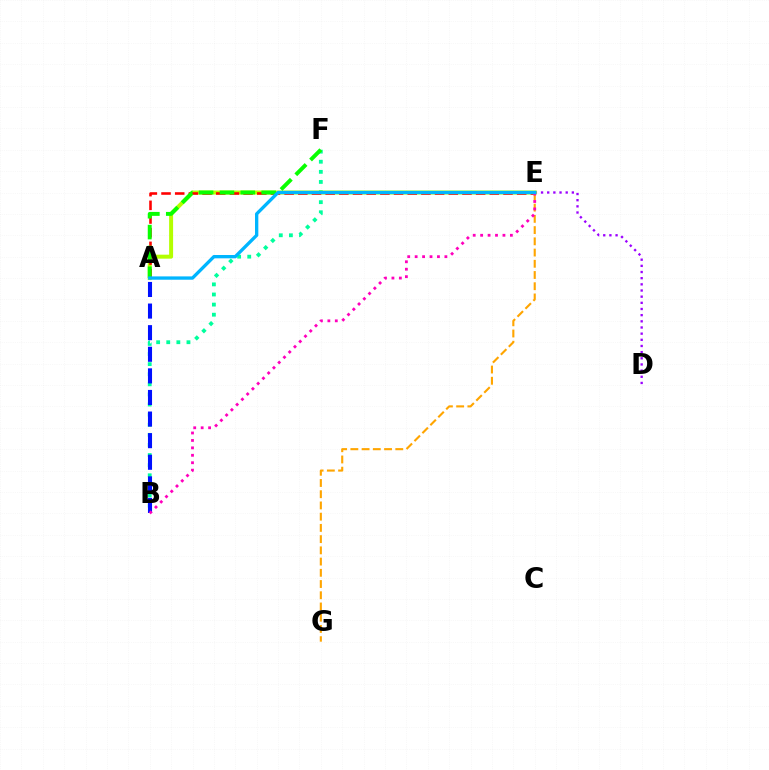{('B', 'F'): [{'color': '#00ff9d', 'line_style': 'dotted', 'thickness': 2.75}], ('D', 'E'): [{'color': '#9b00ff', 'line_style': 'dotted', 'thickness': 1.67}], ('A', 'E'): [{'color': '#b3ff00', 'line_style': 'solid', 'thickness': 2.87}, {'color': '#ff0000', 'line_style': 'dashed', 'thickness': 1.86}, {'color': '#00b5ff', 'line_style': 'solid', 'thickness': 2.39}], ('A', 'B'): [{'color': '#0010ff', 'line_style': 'dashed', 'thickness': 2.93}], ('E', 'G'): [{'color': '#ffa500', 'line_style': 'dashed', 'thickness': 1.53}], ('B', 'E'): [{'color': '#ff00bd', 'line_style': 'dotted', 'thickness': 2.02}], ('A', 'F'): [{'color': '#08ff00', 'line_style': 'dashed', 'thickness': 2.83}]}